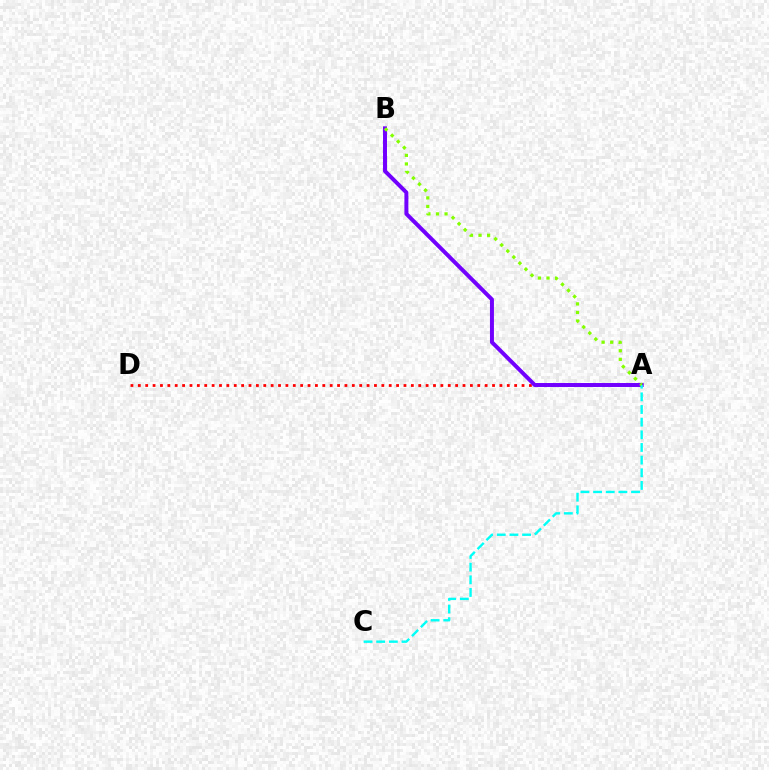{('A', 'D'): [{'color': '#ff0000', 'line_style': 'dotted', 'thickness': 2.0}], ('A', 'B'): [{'color': '#7200ff', 'line_style': 'solid', 'thickness': 2.87}, {'color': '#84ff00', 'line_style': 'dotted', 'thickness': 2.33}], ('A', 'C'): [{'color': '#00fff6', 'line_style': 'dashed', 'thickness': 1.72}]}